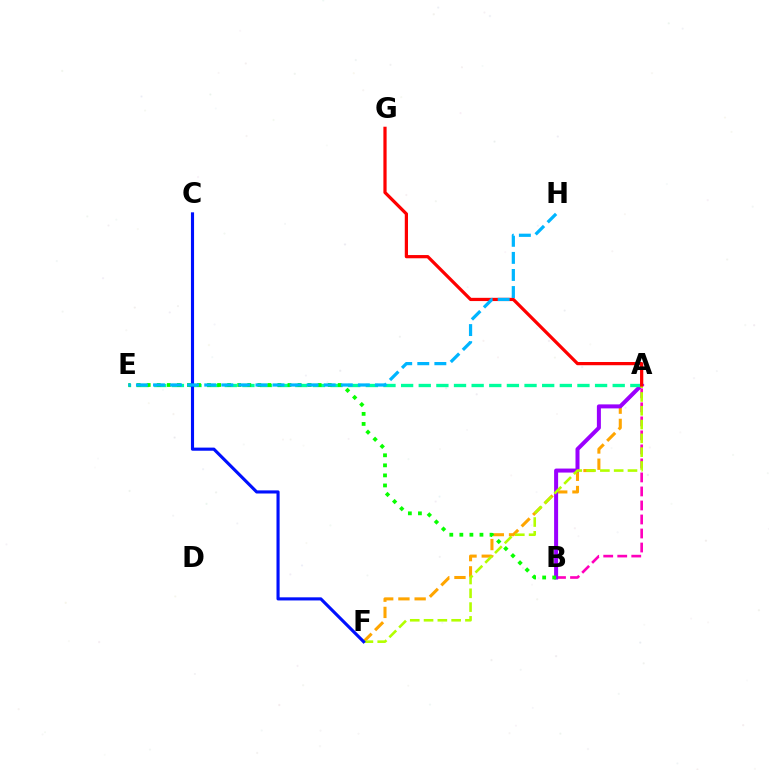{('A', 'B'): [{'color': '#ff00bd', 'line_style': 'dashed', 'thickness': 1.9}, {'color': '#9b00ff', 'line_style': 'solid', 'thickness': 2.88}], ('A', 'F'): [{'color': '#ffa500', 'line_style': 'dashed', 'thickness': 2.2}, {'color': '#b3ff00', 'line_style': 'dashed', 'thickness': 1.87}], ('A', 'E'): [{'color': '#00ff9d', 'line_style': 'dashed', 'thickness': 2.4}], ('B', 'E'): [{'color': '#08ff00', 'line_style': 'dotted', 'thickness': 2.73}], ('A', 'G'): [{'color': '#ff0000', 'line_style': 'solid', 'thickness': 2.32}], ('C', 'F'): [{'color': '#0010ff', 'line_style': 'solid', 'thickness': 2.25}], ('E', 'H'): [{'color': '#00b5ff', 'line_style': 'dashed', 'thickness': 2.32}]}